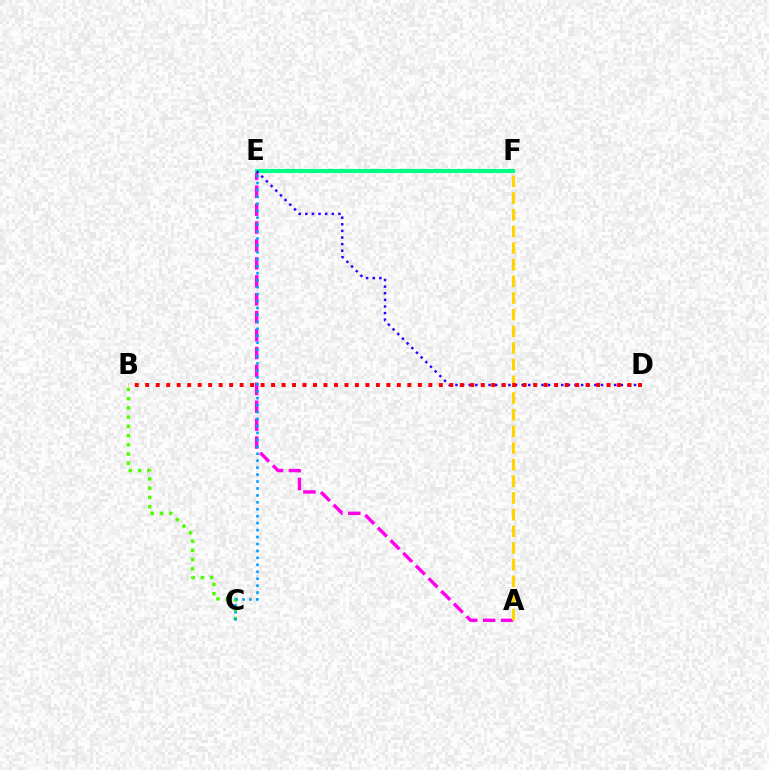{('A', 'E'): [{'color': '#ff00ed', 'line_style': 'dashed', 'thickness': 2.43}], ('B', 'C'): [{'color': '#4fff00', 'line_style': 'dotted', 'thickness': 2.51}], ('E', 'F'): [{'color': '#00ff86', 'line_style': 'solid', 'thickness': 2.93}], ('D', 'E'): [{'color': '#3700ff', 'line_style': 'dotted', 'thickness': 1.8}], ('A', 'F'): [{'color': '#ffd500', 'line_style': 'dashed', 'thickness': 2.26}], ('B', 'D'): [{'color': '#ff0000', 'line_style': 'dotted', 'thickness': 2.85}], ('C', 'E'): [{'color': '#009eff', 'line_style': 'dotted', 'thickness': 1.89}]}